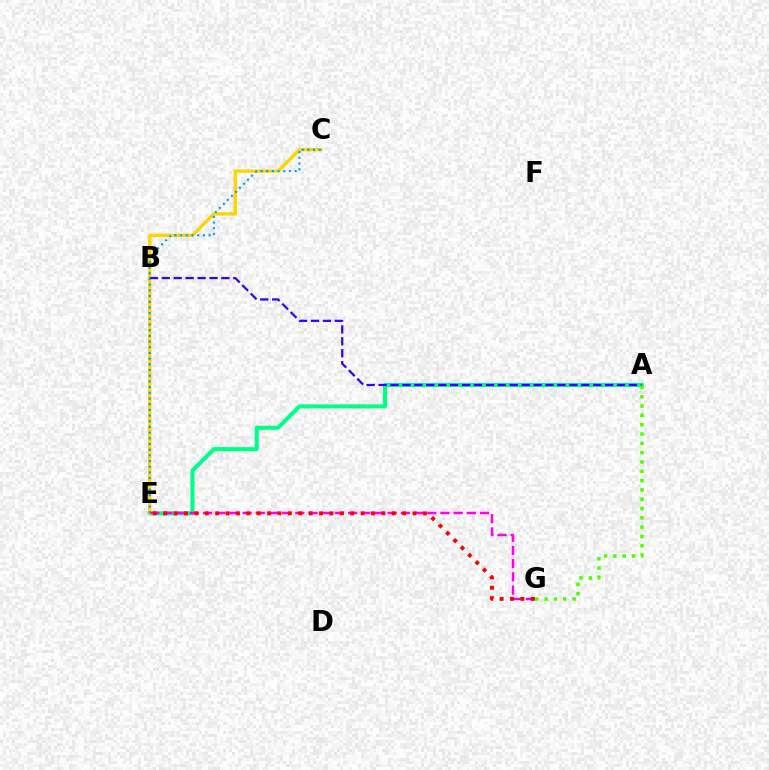{('A', 'E'): [{'color': '#00ff86', 'line_style': 'solid', 'thickness': 2.93}], ('C', 'E'): [{'color': '#ffd500', 'line_style': 'solid', 'thickness': 2.41}, {'color': '#009eff', 'line_style': 'dotted', 'thickness': 1.55}], ('E', 'G'): [{'color': '#ff00ed', 'line_style': 'dashed', 'thickness': 1.79}, {'color': '#ff0000', 'line_style': 'dotted', 'thickness': 2.82}], ('A', 'B'): [{'color': '#3700ff', 'line_style': 'dashed', 'thickness': 1.62}], ('A', 'G'): [{'color': '#4fff00', 'line_style': 'dotted', 'thickness': 2.53}]}